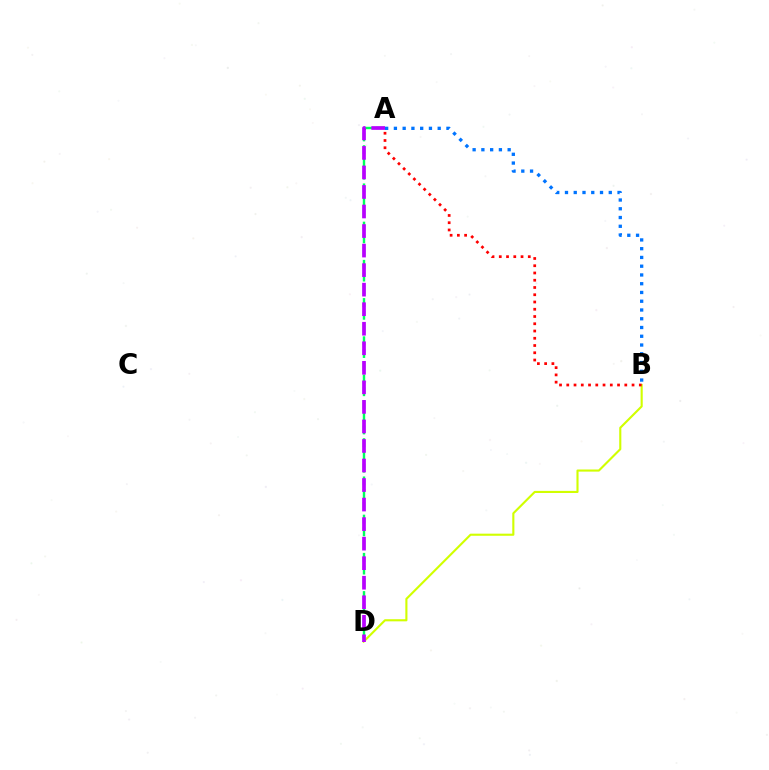{('B', 'D'): [{'color': '#d1ff00', 'line_style': 'solid', 'thickness': 1.53}], ('A', 'D'): [{'color': '#00ff5c', 'line_style': 'dashed', 'thickness': 1.73}, {'color': '#b900ff', 'line_style': 'dashed', 'thickness': 2.65}], ('A', 'B'): [{'color': '#0074ff', 'line_style': 'dotted', 'thickness': 2.38}, {'color': '#ff0000', 'line_style': 'dotted', 'thickness': 1.97}]}